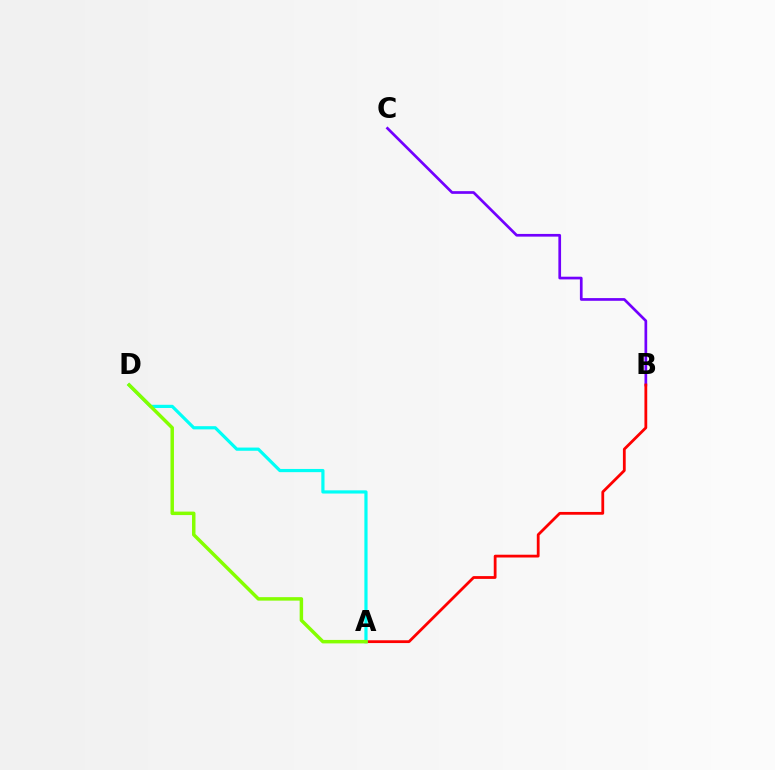{('B', 'C'): [{'color': '#7200ff', 'line_style': 'solid', 'thickness': 1.94}], ('A', 'B'): [{'color': '#ff0000', 'line_style': 'solid', 'thickness': 2.01}], ('A', 'D'): [{'color': '#00fff6', 'line_style': 'solid', 'thickness': 2.3}, {'color': '#84ff00', 'line_style': 'solid', 'thickness': 2.5}]}